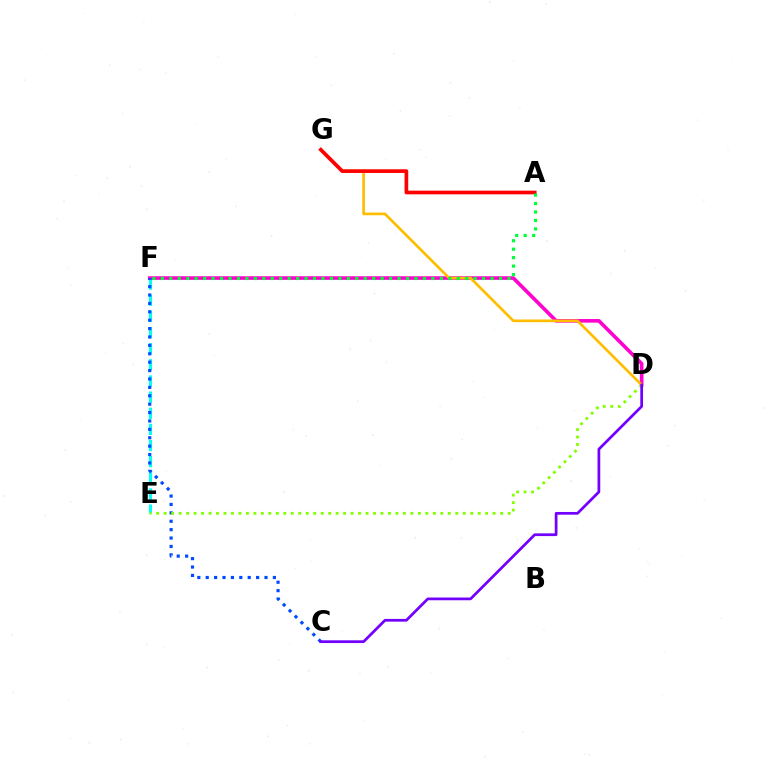{('E', 'F'): [{'color': '#00fff6', 'line_style': 'dashed', 'thickness': 2.19}], ('D', 'F'): [{'color': '#ff00cf', 'line_style': 'solid', 'thickness': 2.6}], ('C', 'F'): [{'color': '#004bff', 'line_style': 'dotted', 'thickness': 2.28}], ('D', 'E'): [{'color': '#84ff00', 'line_style': 'dotted', 'thickness': 2.03}], ('D', 'G'): [{'color': '#ffbd00', 'line_style': 'solid', 'thickness': 1.93}], ('A', 'G'): [{'color': '#ff0000', 'line_style': 'solid', 'thickness': 2.65}], ('A', 'F'): [{'color': '#00ff39', 'line_style': 'dotted', 'thickness': 2.3}], ('C', 'D'): [{'color': '#7200ff', 'line_style': 'solid', 'thickness': 1.97}]}